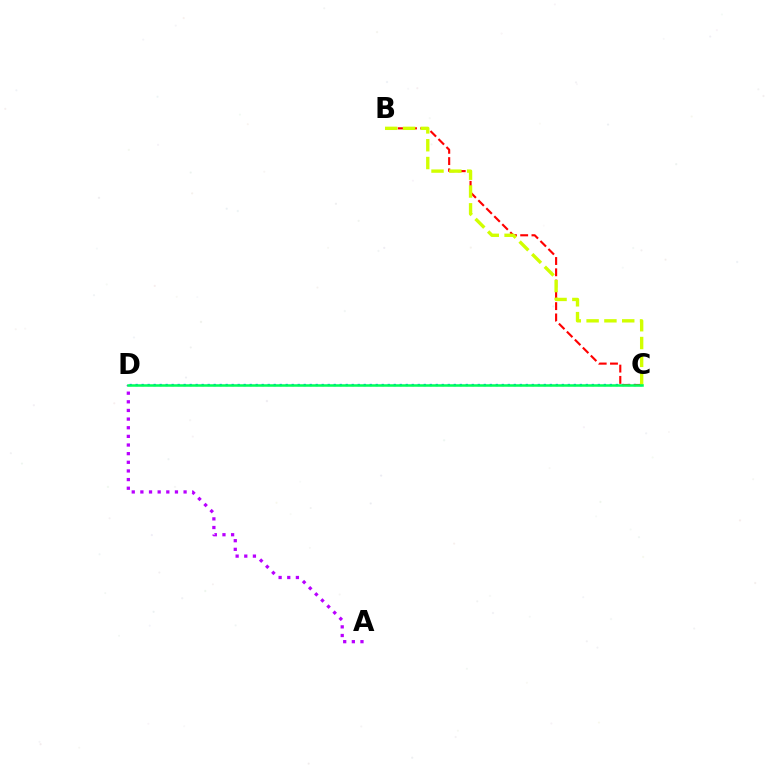{('C', 'D'): [{'color': '#0074ff', 'line_style': 'dotted', 'thickness': 1.63}, {'color': '#00ff5c', 'line_style': 'solid', 'thickness': 1.82}], ('B', 'C'): [{'color': '#ff0000', 'line_style': 'dashed', 'thickness': 1.53}, {'color': '#d1ff00', 'line_style': 'dashed', 'thickness': 2.42}], ('A', 'D'): [{'color': '#b900ff', 'line_style': 'dotted', 'thickness': 2.35}]}